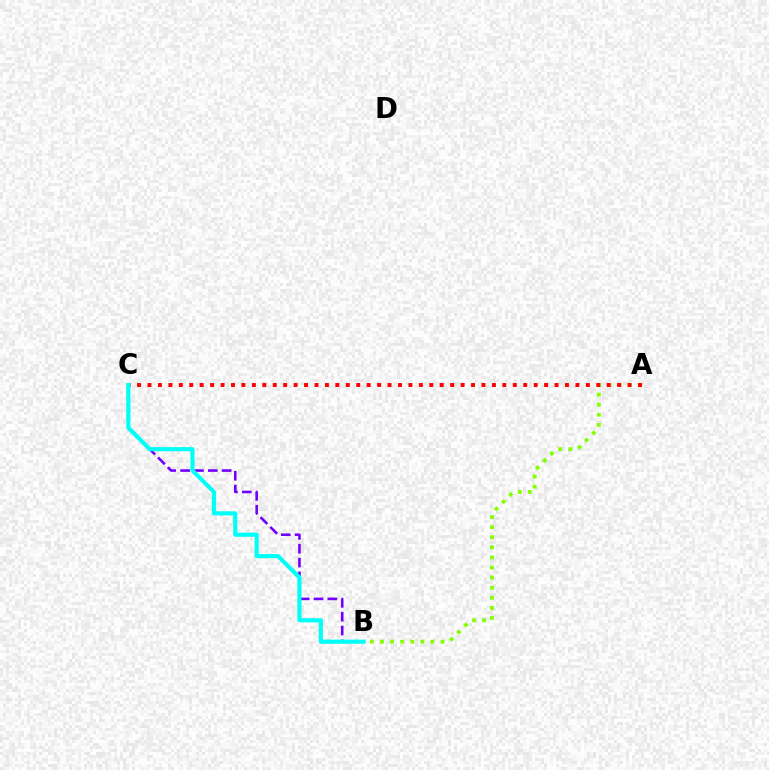{('A', 'B'): [{'color': '#84ff00', 'line_style': 'dotted', 'thickness': 2.74}], ('B', 'C'): [{'color': '#7200ff', 'line_style': 'dashed', 'thickness': 1.88}, {'color': '#00fff6', 'line_style': 'solid', 'thickness': 2.97}], ('A', 'C'): [{'color': '#ff0000', 'line_style': 'dotted', 'thickness': 2.84}]}